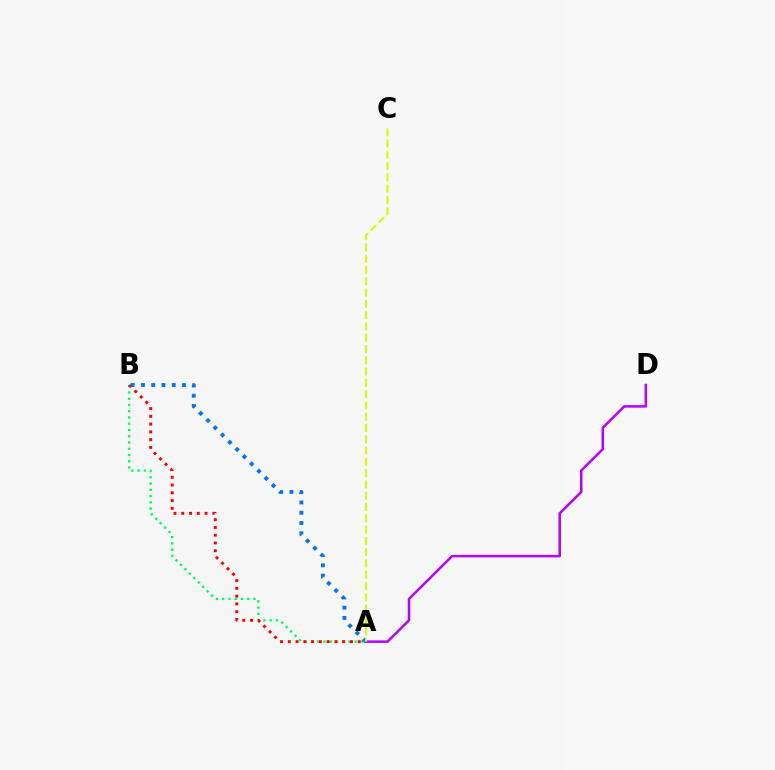{('A', 'B'): [{'color': '#00ff5c', 'line_style': 'dotted', 'thickness': 1.7}, {'color': '#ff0000', 'line_style': 'dotted', 'thickness': 2.11}, {'color': '#0074ff', 'line_style': 'dotted', 'thickness': 2.79}], ('A', 'D'): [{'color': '#b900ff', 'line_style': 'solid', 'thickness': 1.8}], ('A', 'C'): [{'color': '#d1ff00', 'line_style': 'dashed', 'thickness': 1.53}]}